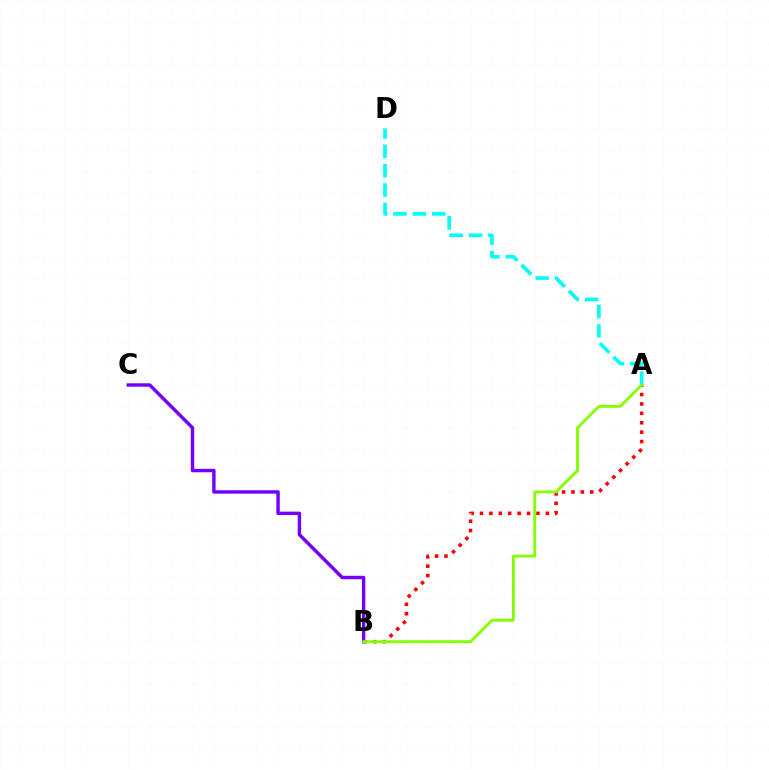{('A', 'B'): [{'color': '#ff0000', 'line_style': 'dotted', 'thickness': 2.55}, {'color': '#84ff00', 'line_style': 'solid', 'thickness': 2.05}], ('A', 'D'): [{'color': '#00fff6', 'line_style': 'dashed', 'thickness': 2.63}], ('B', 'C'): [{'color': '#7200ff', 'line_style': 'solid', 'thickness': 2.46}]}